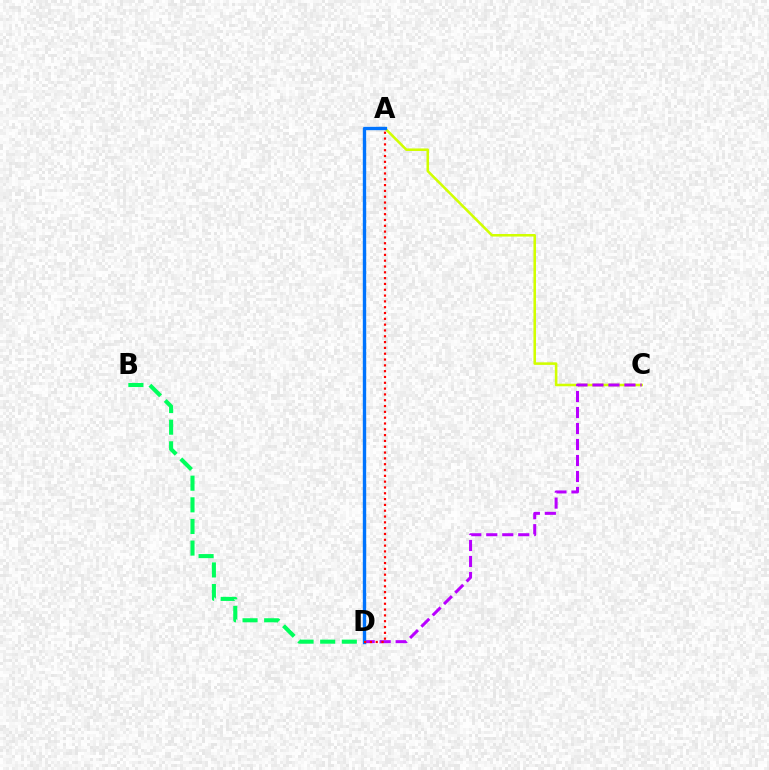{('B', 'D'): [{'color': '#00ff5c', 'line_style': 'dashed', 'thickness': 2.94}], ('A', 'C'): [{'color': '#d1ff00', 'line_style': 'solid', 'thickness': 1.84}], ('C', 'D'): [{'color': '#b900ff', 'line_style': 'dashed', 'thickness': 2.17}], ('A', 'D'): [{'color': '#0074ff', 'line_style': 'solid', 'thickness': 2.43}, {'color': '#ff0000', 'line_style': 'dotted', 'thickness': 1.58}]}